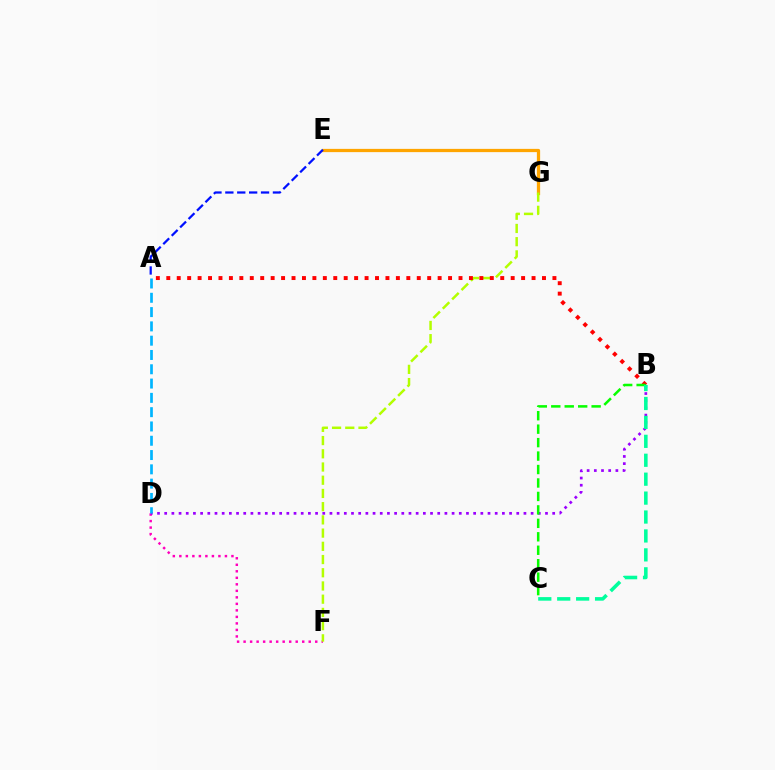{('E', 'G'): [{'color': '#ffa500', 'line_style': 'solid', 'thickness': 2.34}], ('D', 'F'): [{'color': '#ff00bd', 'line_style': 'dotted', 'thickness': 1.77}], ('F', 'G'): [{'color': '#b3ff00', 'line_style': 'dashed', 'thickness': 1.8}], ('A', 'B'): [{'color': '#ff0000', 'line_style': 'dotted', 'thickness': 2.84}], ('B', 'D'): [{'color': '#9b00ff', 'line_style': 'dotted', 'thickness': 1.95}], ('B', 'C'): [{'color': '#08ff00', 'line_style': 'dashed', 'thickness': 1.83}, {'color': '#00ff9d', 'line_style': 'dashed', 'thickness': 2.57}], ('A', 'D'): [{'color': '#00b5ff', 'line_style': 'dashed', 'thickness': 1.94}], ('A', 'E'): [{'color': '#0010ff', 'line_style': 'dashed', 'thickness': 1.62}]}